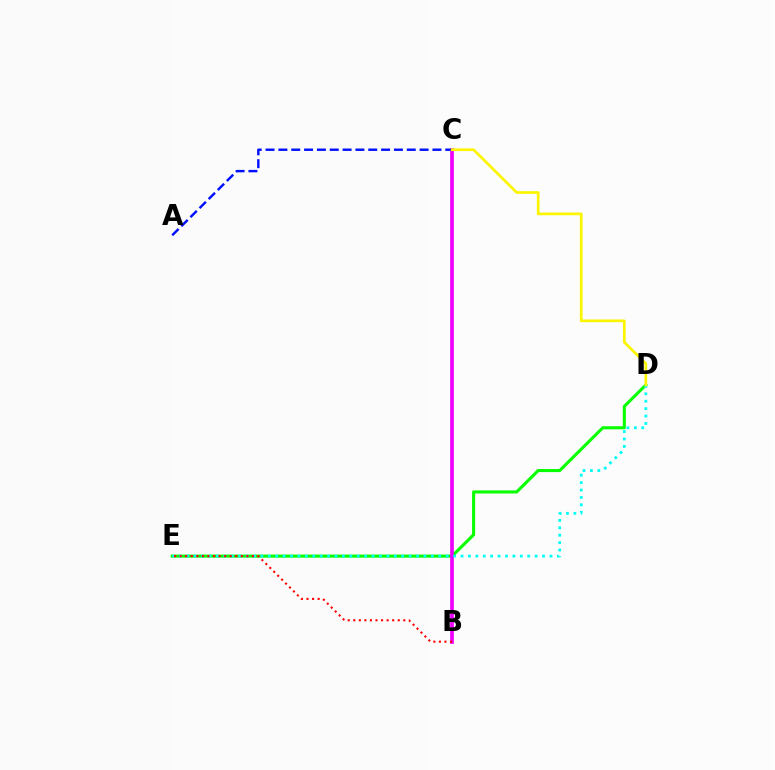{('D', 'E'): [{'color': '#08ff00', 'line_style': 'solid', 'thickness': 2.21}, {'color': '#00fff6', 'line_style': 'dotted', 'thickness': 2.01}], ('B', 'C'): [{'color': '#ee00ff', 'line_style': 'solid', 'thickness': 2.67}], ('A', 'C'): [{'color': '#0010ff', 'line_style': 'dashed', 'thickness': 1.74}], ('B', 'E'): [{'color': '#ff0000', 'line_style': 'dotted', 'thickness': 1.51}], ('C', 'D'): [{'color': '#fcf500', 'line_style': 'solid', 'thickness': 1.95}]}